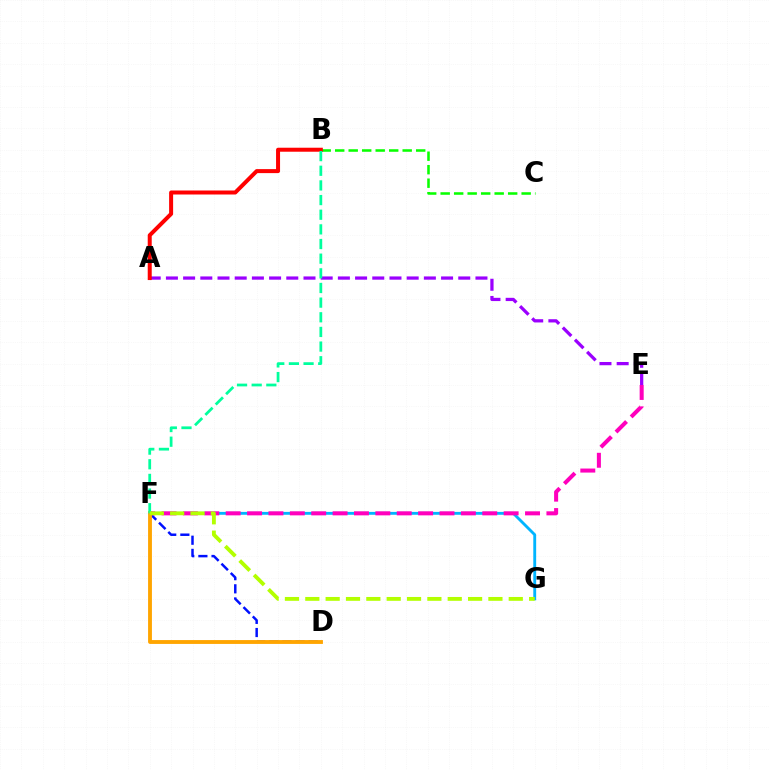{('F', 'G'): [{'color': '#00b5ff', 'line_style': 'solid', 'thickness': 2.06}, {'color': '#b3ff00', 'line_style': 'dashed', 'thickness': 2.76}], ('D', 'F'): [{'color': '#0010ff', 'line_style': 'dashed', 'thickness': 1.78}, {'color': '#ffa500', 'line_style': 'solid', 'thickness': 2.77}], ('B', 'C'): [{'color': '#08ff00', 'line_style': 'dashed', 'thickness': 1.83}], ('A', 'E'): [{'color': '#9b00ff', 'line_style': 'dashed', 'thickness': 2.34}], ('E', 'F'): [{'color': '#ff00bd', 'line_style': 'dashed', 'thickness': 2.9}], ('A', 'B'): [{'color': '#ff0000', 'line_style': 'solid', 'thickness': 2.88}], ('B', 'F'): [{'color': '#00ff9d', 'line_style': 'dashed', 'thickness': 1.99}]}